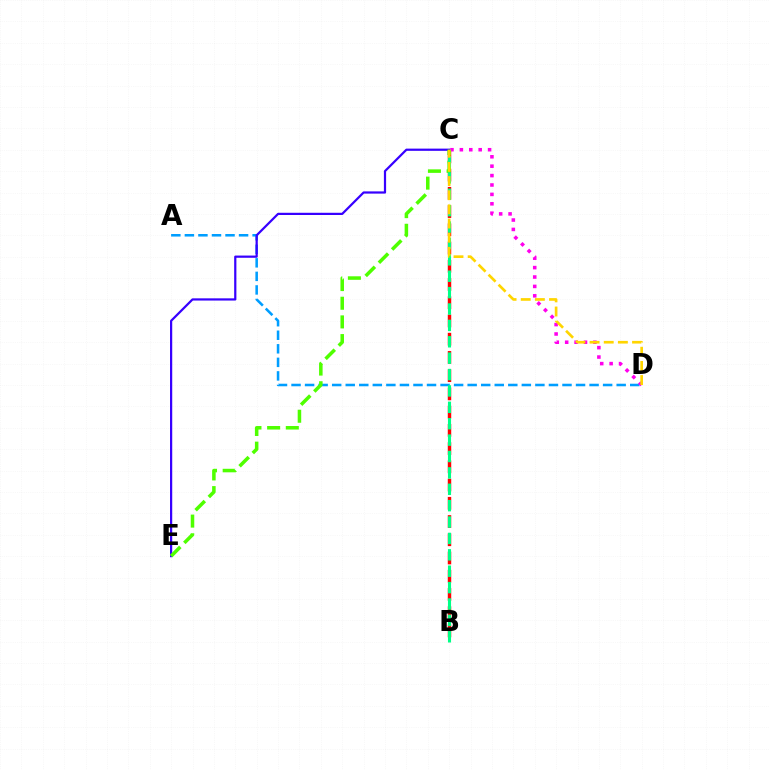{('B', 'C'): [{'color': '#ff0000', 'line_style': 'dashed', 'thickness': 2.48}, {'color': '#00ff86', 'line_style': 'dashed', 'thickness': 2.23}], ('A', 'D'): [{'color': '#009eff', 'line_style': 'dashed', 'thickness': 1.84}], ('C', 'E'): [{'color': '#3700ff', 'line_style': 'solid', 'thickness': 1.6}, {'color': '#4fff00', 'line_style': 'dashed', 'thickness': 2.54}], ('C', 'D'): [{'color': '#ff00ed', 'line_style': 'dotted', 'thickness': 2.56}, {'color': '#ffd500', 'line_style': 'dashed', 'thickness': 1.92}]}